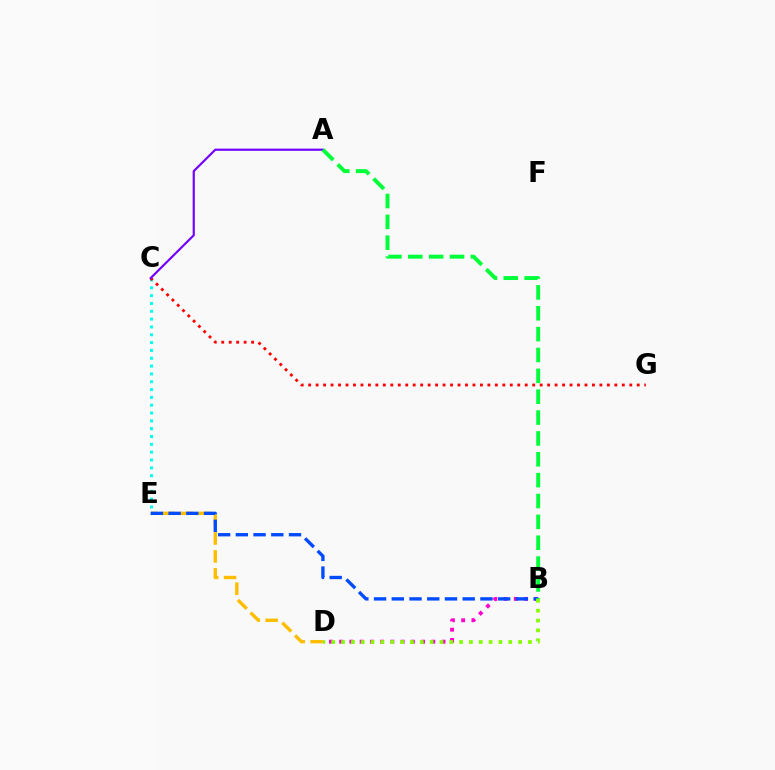{('D', 'E'): [{'color': '#ffbd00', 'line_style': 'dashed', 'thickness': 2.44}], ('B', 'D'): [{'color': '#ff00cf', 'line_style': 'dotted', 'thickness': 2.78}, {'color': '#84ff00', 'line_style': 'dotted', 'thickness': 2.67}], ('C', 'E'): [{'color': '#00fff6', 'line_style': 'dotted', 'thickness': 2.13}], ('C', 'G'): [{'color': '#ff0000', 'line_style': 'dotted', 'thickness': 2.03}], ('B', 'E'): [{'color': '#004bff', 'line_style': 'dashed', 'thickness': 2.41}], ('A', 'C'): [{'color': '#7200ff', 'line_style': 'solid', 'thickness': 1.56}], ('A', 'B'): [{'color': '#00ff39', 'line_style': 'dashed', 'thickness': 2.83}]}